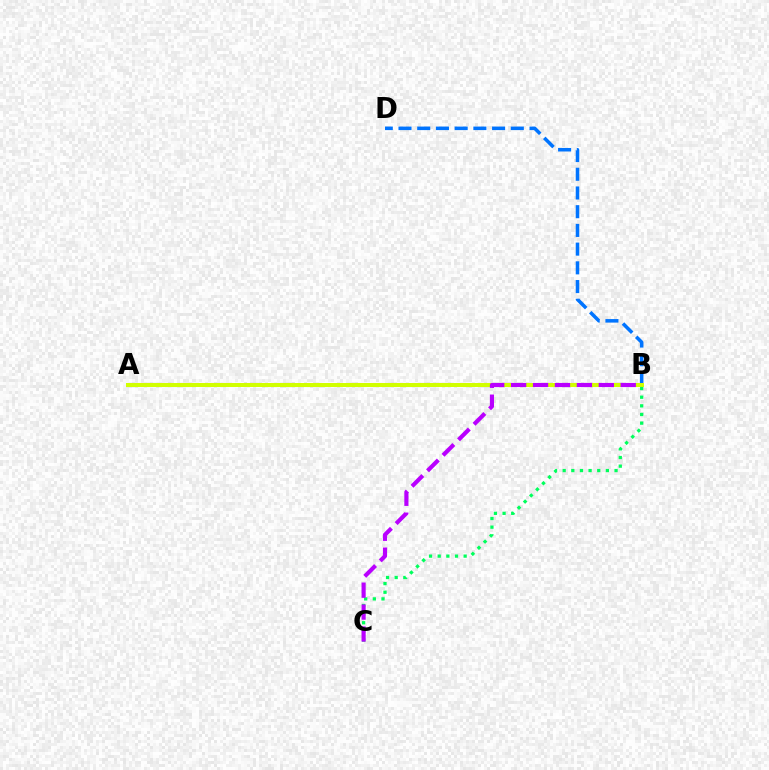{('B', 'D'): [{'color': '#0074ff', 'line_style': 'dashed', 'thickness': 2.54}], ('A', 'B'): [{'color': '#ff0000', 'line_style': 'dashed', 'thickness': 2.9}, {'color': '#d1ff00', 'line_style': 'solid', 'thickness': 2.87}], ('B', 'C'): [{'color': '#00ff5c', 'line_style': 'dotted', 'thickness': 2.35}, {'color': '#b900ff', 'line_style': 'dashed', 'thickness': 2.98}]}